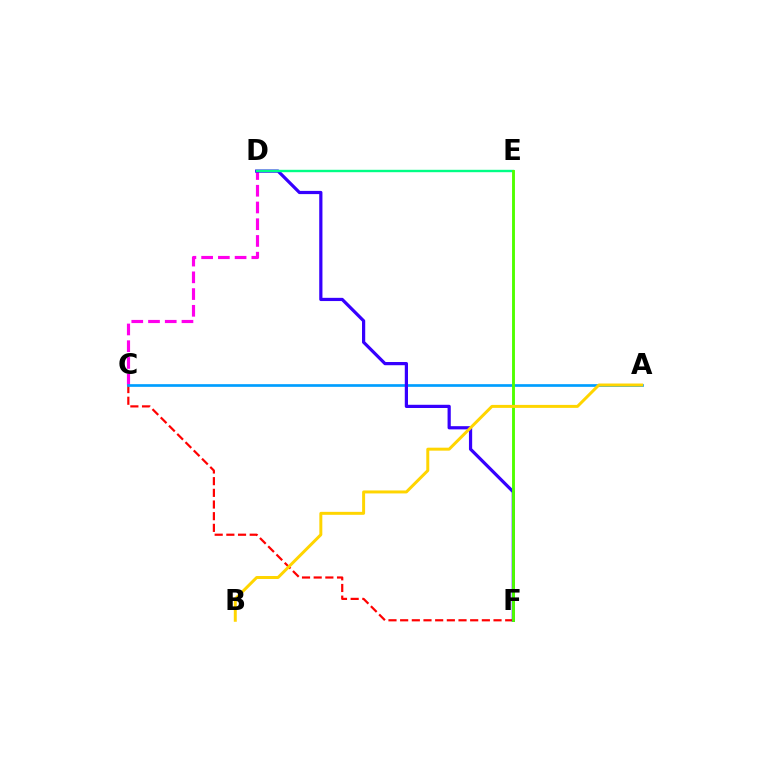{('C', 'F'): [{'color': '#ff0000', 'line_style': 'dashed', 'thickness': 1.59}], ('C', 'D'): [{'color': '#ff00ed', 'line_style': 'dashed', 'thickness': 2.27}], ('A', 'C'): [{'color': '#009eff', 'line_style': 'solid', 'thickness': 1.94}], ('D', 'F'): [{'color': '#3700ff', 'line_style': 'solid', 'thickness': 2.31}], ('D', 'E'): [{'color': '#00ff86', 'line_style': 'solid', 'thickness': 1.72}], ('E', 'F'): [{'color': '#4fff00', 'line_style': 'solid', 'thickness': 2.08}], ('A', 'B'): [{'color': '#ffd500', 'line_style': 'solid', 'thickness': 2.14}]}